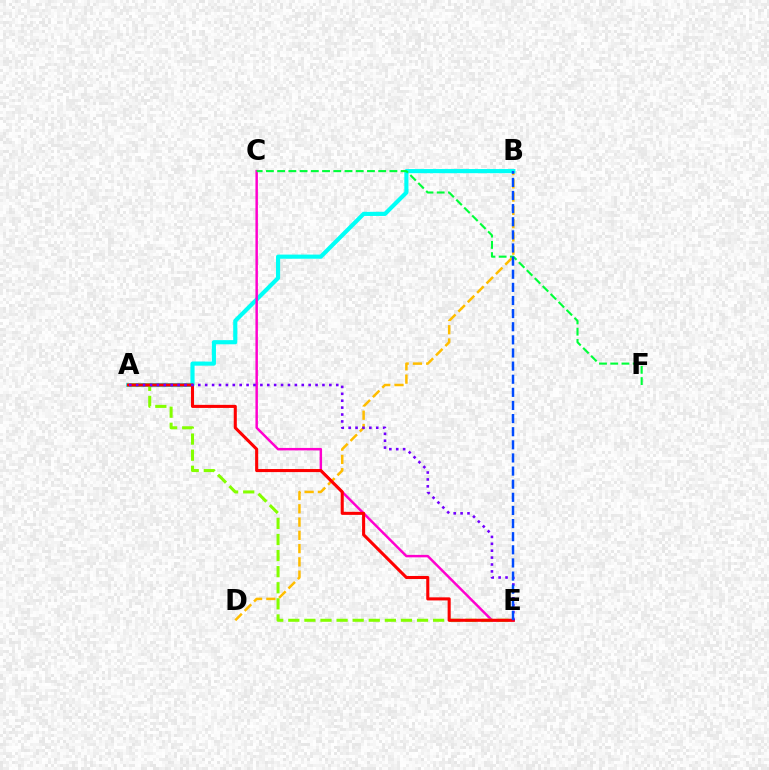{('B', 'D'): [{'color': '#ffbd00', 'line_style': 'dashed', 'thickness': 1.8}], ('A', 'B'): [{'color': '#00fff6', 'line_style': 'solid', 'thickness': 2.98}], ('C', 'E'): [{'color': '#ff00cf', 'line_style': 'solid', 'thickness': 1.78}], ('A', 'E'): [{'color': '#84ff00', 'line_style': 'dashed', 'thickness': 2.19}, {'color': '#ff0000', 'line_style': 'solid', 'thickness': 2.21}, {'color': '#7200ff', 'line_style': 'dotted', 'thickness': 1.87}], ('C', 'F'): [{'color': '#00ff39', 'line_style': 'dashed', 'thickness': 1.53}], ('B', 'E'): [{'color': '#004bff', 'line_style': 'dashed', 'thickness': 1.78}]}